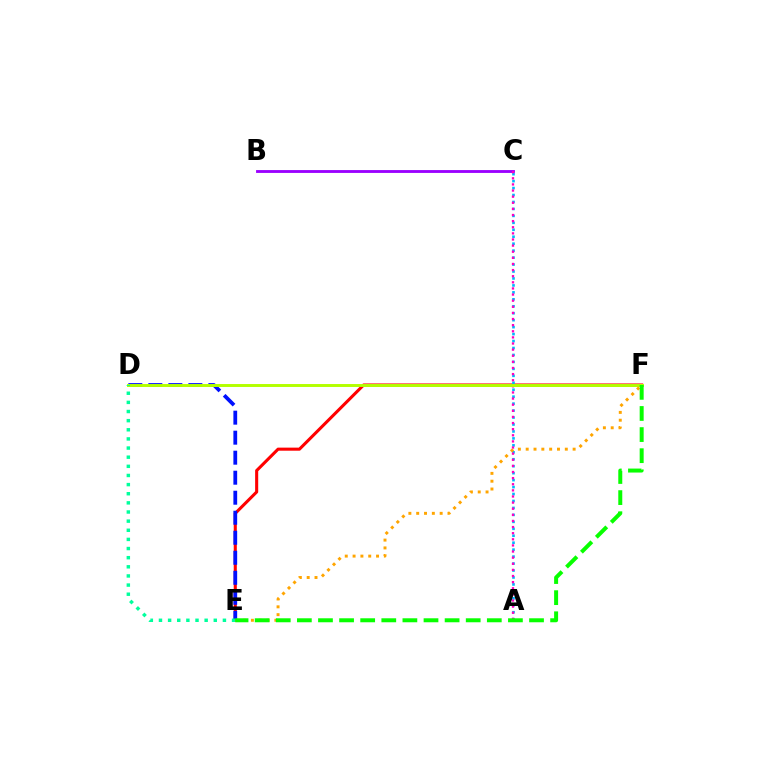{('B', 'C'): [{'color': '#9b00ff', 'line_style': 'solid', 'thickness': 2.04}], ('E', 'F'): [{'color': '#ff0000', 'line_style': 'solid', 'thickness': 2.21}, {'color': '#ffa500', 'line_style': 'dotted', 'thickness': 2.13}, {'color': '#08ff00', 'line_style': 'dashed', 'thickness': 2.87}], ('A', 'C'): [{'color': '#00b5ff', 'line_style': 'dotted', 'thickness': 1.89}, {'color': '#ff00bd', 'line_style': 'dotted', 'thickness': 1.66}], ('D', 'E'): [{'color': '#0010ff', 'line_style': 'dashed', 'thickness': 2.72}, {'color': '#00ff9d', 'line_style': 'dotted', 'thickness': 2.48}], ('D', 'F'): [{'color': '#b3ff00', 'line_style': 'solid', 'thickness': 2.11}]}